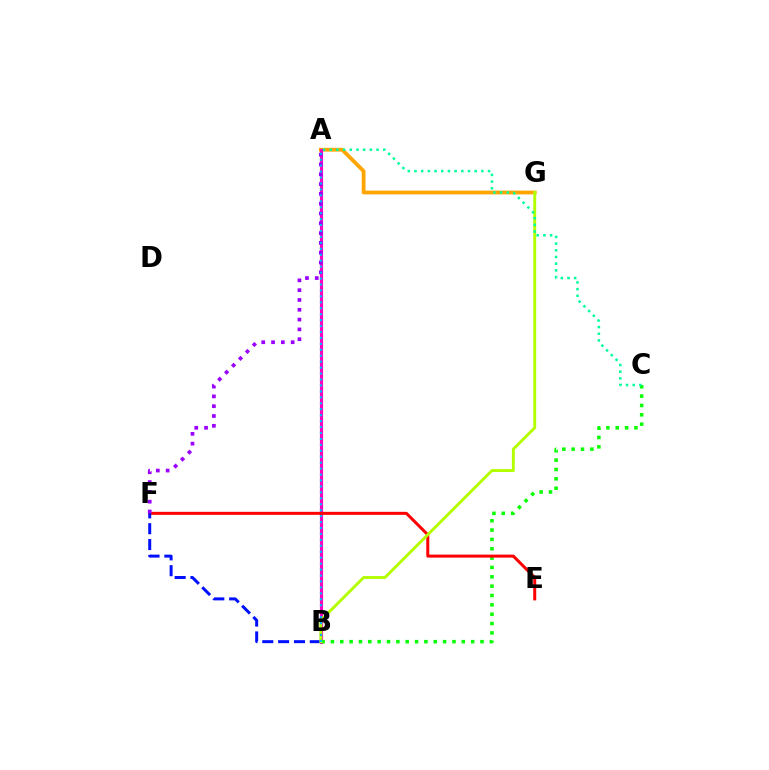{('A', 'G'): [{'color': '#ffa500', 'line_style': 'solid', 'thickness': 2.72}], ('A', 'B'): [{'color': '#ff00bd', 'line_style': 'solid', 'thickness': 2.28}, {'color': '#00b5ff', 'line_style': 'dotted', 'thickness': 1.61}], ('B', 'C'): [{'color': '#08ff00', 'line_style': 'dotted', 'thickness': 2.54}], ('E', 'F'): [{'color': '#ff0000', 'line_style': 'solid', 'thickness': 2.16}], ('A', 'F'): [{'color': '#9b00ff', 'line_style': 'dotted', 'thickness': 2.66}], ('B', 'F'): [{'color': '#0010ff', 'line_style': 'dashed', 'thickness': 2.15}], ('B', 'G'): [{'color': '#b3ff00', 'line_style': 'solid', 'thickness': 2.09}], ('A', 'C'): [{'color': '#00ff9d', 'line_style': 'dotted', 'thickness': 1.82}]}